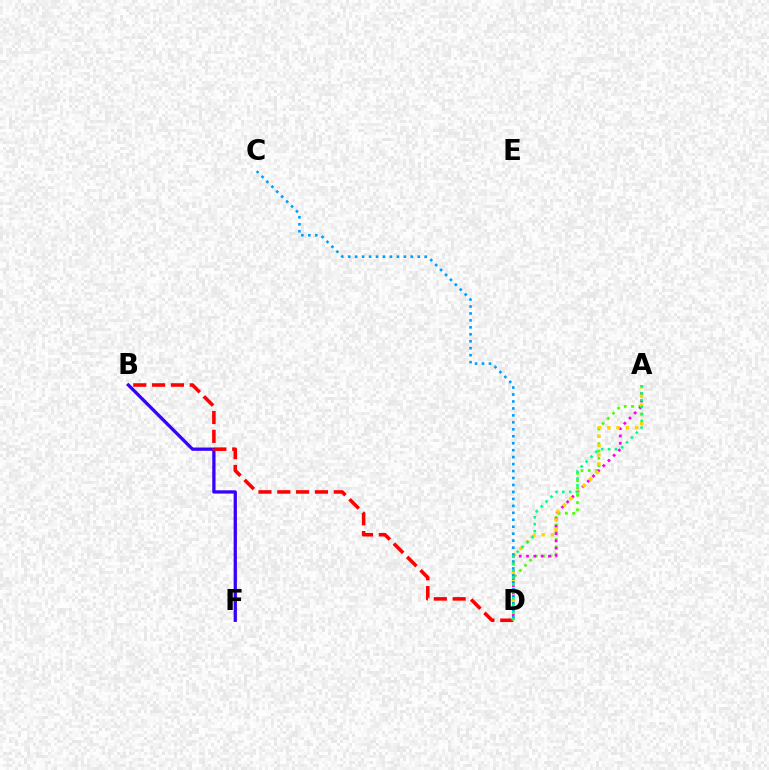{('B', 'F'): [{'color': '#3700ff', 'line_style': 'solid', 'thickness': 2.36}], ('B', 'D'): [{'color': '#ff0000', 'line_style': 'dashed', 'thickness': 2.56}], ('A', 'D'): [{'color': '#4fff00', 'line_style': 'dotted', 'thickness': 1.98}, {'color': '#ff00ed', 'line_style': 'dotted', 'thickness': 1.98}, {'color': '#ffd500', 'line_style': 'dotted', 'thickness': 2.51}, {'color': '#00ff86', 'line_style': 'dotted', 'thickness': 1.88}], ('C', 'D'): [{'color': '#009eff', 'line_style': 'dotted', 'thickness': 1.89}]}